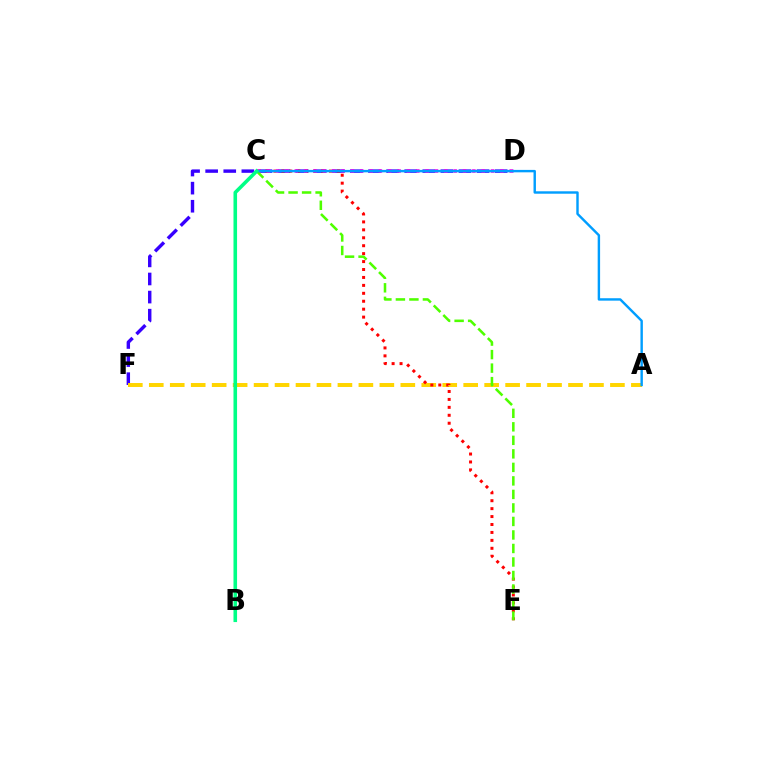{('D', 'F'): [{'color': '#3700ff', 'line_style': 'dashed', 'thickness': 2.46}], ('A', 'F'): [{'color': '#ffd500', 'line_style': 'dashed', 'thickness': 2.85}], ('C', 'E'): [{'color': '#ff0000', 'line_style': 'dotted', 'thickness': 2.16}, {'color': '#4fff00', 'line_style': 'dashed', 'thickness': 1.84}], ('C', 'D'): [{'color': '#ff00ed', 'line_style': 'dotted', 'thickness': 2.54}], ('A', 'C'): [{'color': '#009eff', 'line_style': 'solid', 'thickness': 1.74}], ('B', 'C'): [{'color': '#00ff86', 'line_style': 'solid', 'thickness': 2.58}]}